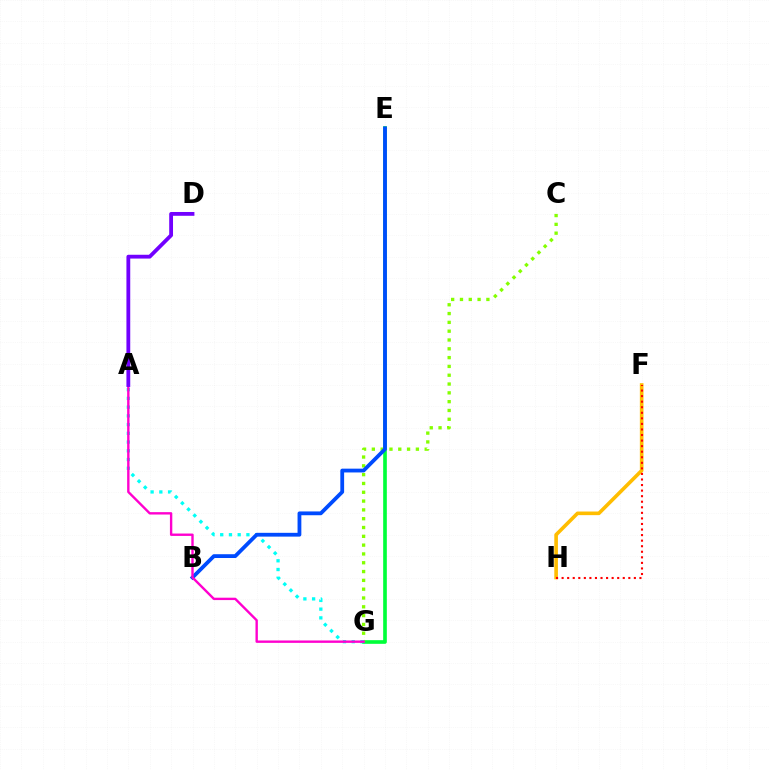{('E', 'G'): [{'color': '#00ff39', 'line_style': 'solid', 'thickness': 2.62}], ('C', 'G'): [{'color': '#84ff00', 'line_style': 'dotted', 'thickness': 2.39}], ('A', 'G'): [{'color': '#00fff6', 'line_style': 'dotted', 'thickness': 2.37}, {'color': '#ff00cf', 'line_style': 'solid', 'thickness': 1.72}], ('B', 'E'): [{'color': '#004bff', 'line_style': 'solid', 'thickness': 2.73}], ('F', 'H'): [{'color': '#ffbd00', 'line_style': 'solid', 'thickness': 2.6}, {'color': '#ff0000', 'line_style': 'dotted', 'thickness': 1.51}], ('A', 'D'): [{'color': '#7200ff', 'line_style': 'solid', 'thickness': 2.74}]}